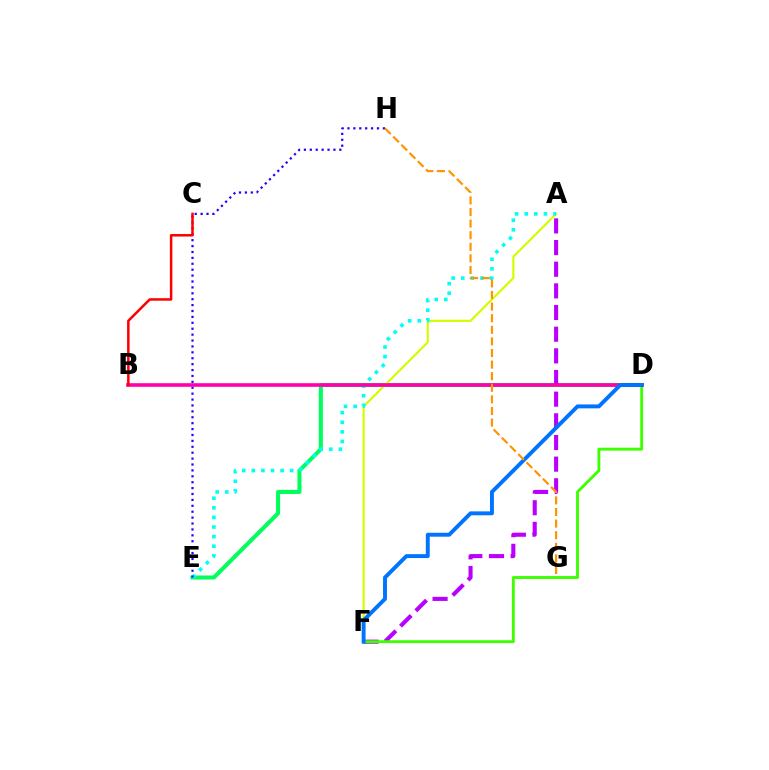{('D', 'E'): [{'color': '#00ff5c', 'line_style': 'solid', 'thickness': 2.92}], ('A', 'F'): [{'color': '#d1ff00', 'line_style': 'solid', 'thickness': 1.57}, {'color': '#b900ff', 'line_style': 'dashed', 'thickness': 2.94}], ('A', 'E'): [{'color': '#00fff6', 'line_style': 'dotted', 'thickness': 2.61}], ('D', 'F'): [{'color': '#3dff00', 'line_style': 'solid', 'thickness': 2.07}, {'color': '#0074ff', 'line_style': 'solid', 'thickness': 2.82}], ('E', 'H'): [{'color': '#2500ff', 'line_style': 'dotted', 'thickness': 1.6}], ('B', 'D'): [{'color': '#ff00ac', 'line_style': 'solid', 'thickness': 2.6}], ('B', 'C'): [{'color': '#ff0000', 'line_style': 'solid', 'thickness': 1.81}], ('G', 'H'): [{'color': '#ff9400', 'line_style': 'dashed', 'thickness': 1.58}]}